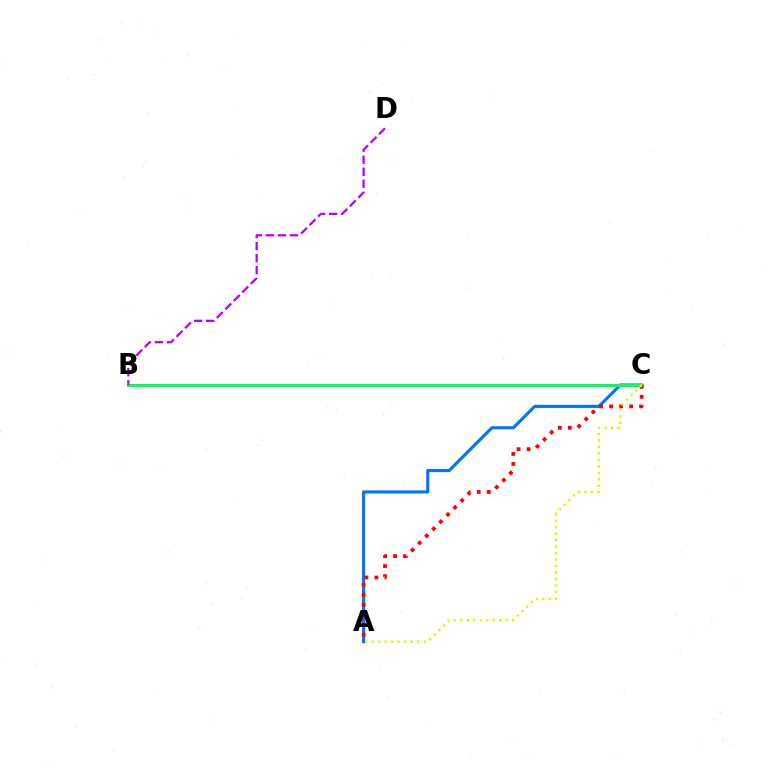{('A', 'C'): [{'color': '#0074ff', 'line_style': 'solid', 'thickness': 2.25}, {'color': '#ff0000', 'line_style': 'dotted', 'thickness': 2.72}, {'color': '#d1ff00', 'line_style': 'dotted', 'thickness': 1.77}], ('B', 'C'): [{'color': '#00ff5c', 'line_style': 'solid', 'thickness': 2.21}], ('B', 'D'): [{'color': '#b900ff', 'line_style': 'dashed', 'thickness': 1.63}]}